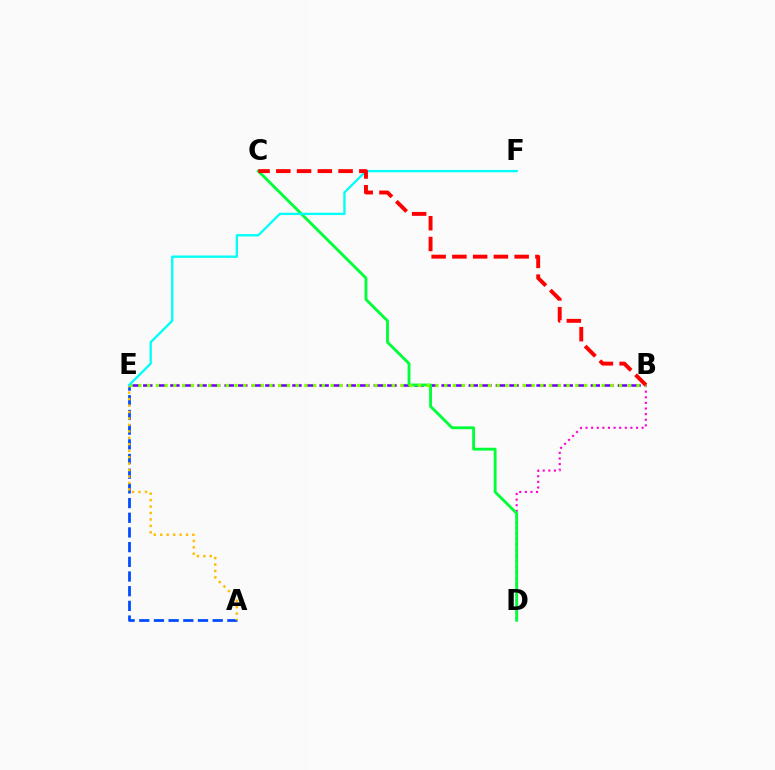{('A', 'E'): [{'color': '#004bff', 'line_style': 'dashed', 'thickness': 2.0}, {'color': '#ffbd00', 'line_style': 'dotted', 'thickness': 1.75}], ('B', 'D'): [{'color': '#ff00cf', 'line_style': 'dotted', 'thickness': 1.53}], ('B', 'E'): [{'color': '#7200ff', 'line_style': 'dashed', 'thickness': 1.84}, {'color': '#84ff00', 'line_style': 'dotted', 'thickness': 2.37}], ('C', 'D'): [{'color': '#00ff39', 'line_style': 'solid', 'thickness': 2.06}], ('E', 'F'): [{'color': '#00fff6', 'line_style': 'solid', 'thickness': 1.68}], ('B', 'C'): [{'color': '#ff0000', 'line_style': 'dashed', 'thickness': 2.82}]}